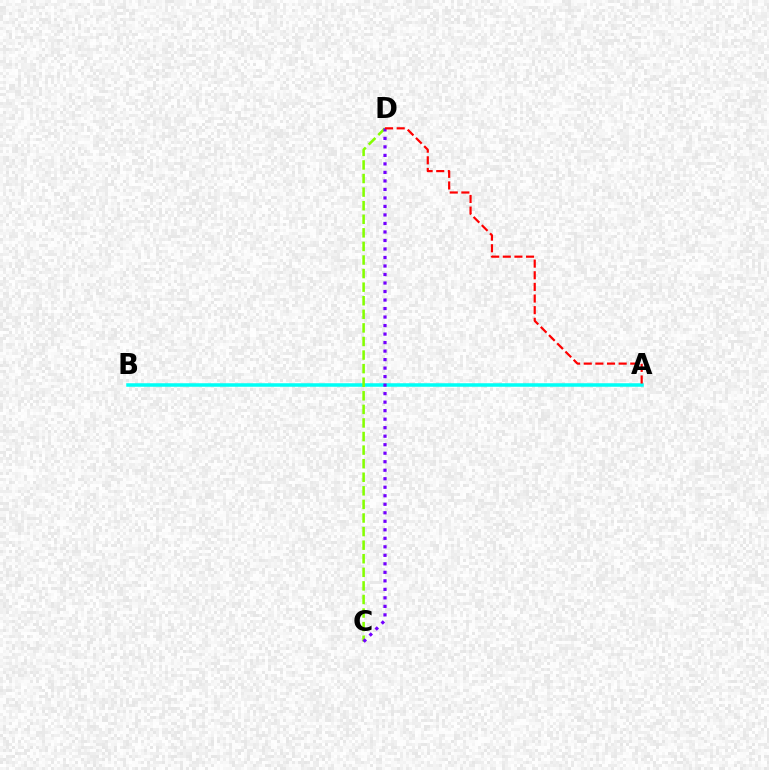{('A', 'B'): [{'color': '#00fff6', 'line_style': 'solid', 'thickness': 2.53}], ('C', 'D'): [{'color': '#84ff00', 'line_style': 'dashed', 'thickness': 1.84}, {'color': '#7200ff', 'line_style': 'dotted', 'thickness': 2.31}], ('A', 'D'): [{'color': '#ff0000', 'line_style': 'dashed', 'thickness': 1.58}]}